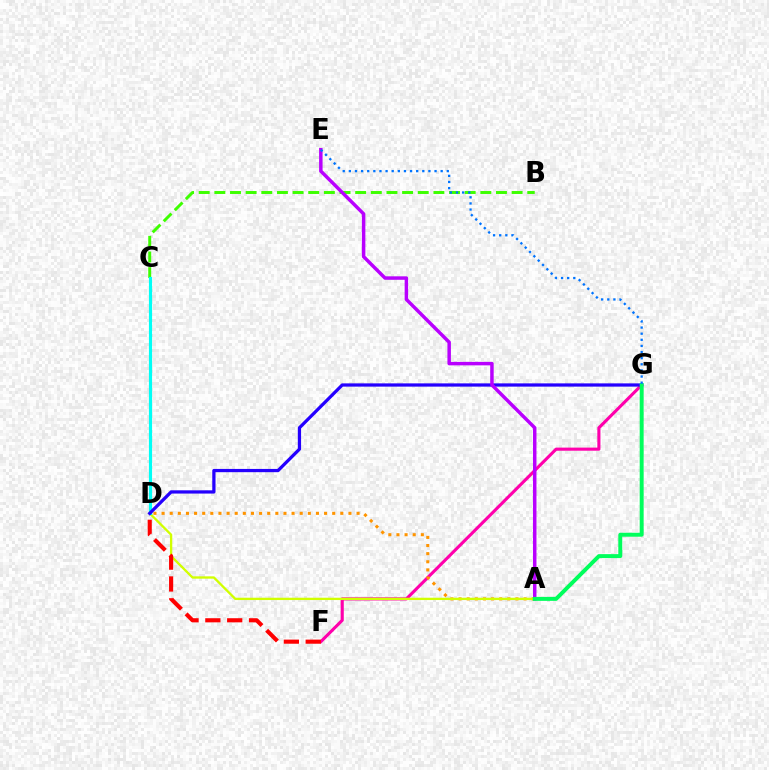{('F', 'G'): [{'color': '#ff00ac', 'line_style': 'solid', 'thickness': 2.24}], ('A', 'D'): [{'color': '#ff9400', 'line_style': 'dotted', 'thickness': 2.21}, {'color': '#d1ff00', 'line_style': 'solid', 'thickness': 1.67}], ('B', 'C'): [{'color': '#3dff00', 'line_style': 'dashed', 'thickness': 2.13}], ('C', 'D'): [{'color': '#00fff6', 'line_style': 'solid', 'thickness': 2.27}], ('D', 'G'): [{'color': '#2500ff', 'line_style': 'solid', 'thickness': 2.34}], ('A', 'E'): [{'color': '#b900ff', 'line_style': 'solid', 'thickness': 2.5}], ('A', 'G'): [{'color': '#00ff5c', 'line_style': 'solid', 'thickness': 2.84}], ('D', 'F'): [{'color': '#ff0000', 'line_style': 'dashed', 'thickness': 2.97}], ('E', 'G'): [{'color': '#0074ff', 'line_style': 'dotted', 'thickness': 1.66}]}